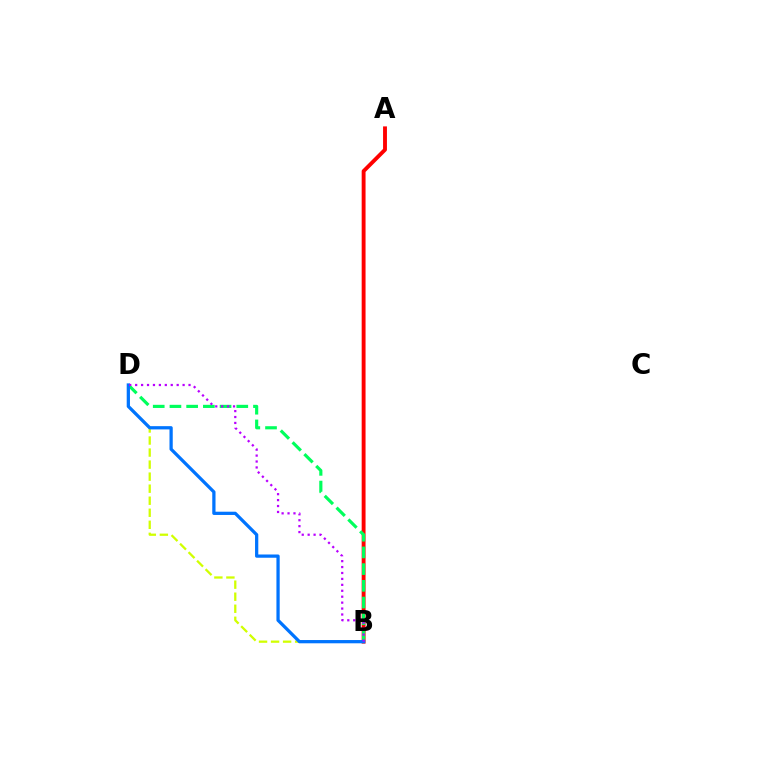{('A', 'B'): [{'color': '#ff0000', 'line_style': 'solid', 'thickness': 2.79}], ('B', 'D'): [{'color': '#00ff5c', 'line_style': 'dashed', 'thickness': 2.27}, {'color': '#d1ff00', 'line_style': 'dashed', 'thickness': 1.64}, {'color': '#0074ff', 'line_style': 'solid', 'thickness': 2.34}, {'color': '#b900ff', 'line_style': 'dotted', 'thickness': 1.61}]}